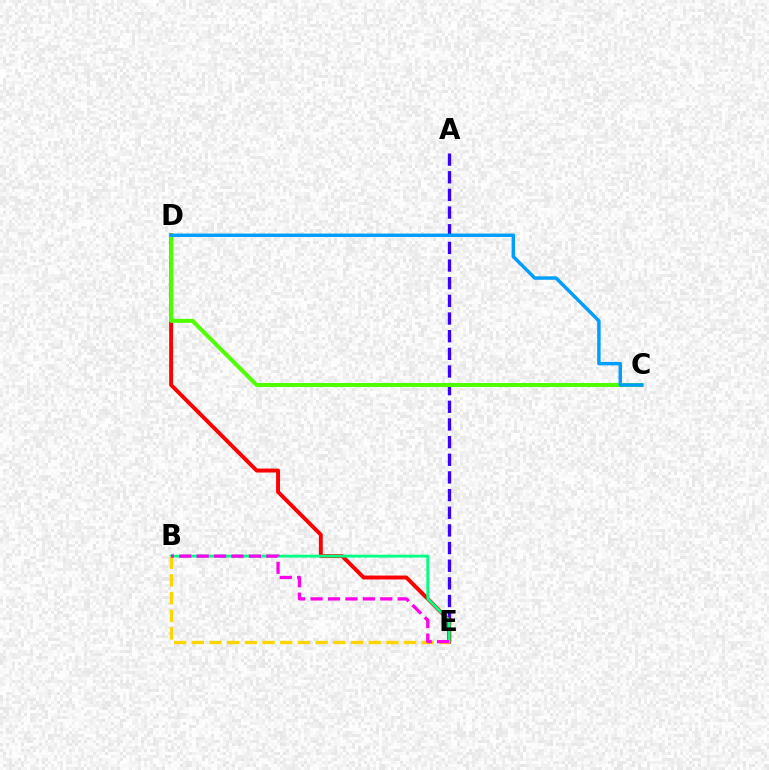{('A', 'E'): [{'color': '#3700ff', 'line_style': 'dashed', 'thickness': 2.4}], ('D', 'E'): [{'color': '#ff0000', 'line_style': 'solid', 'thickness': 2.83}], ('B', 'E'): [{'color': '#00ff86', 'line_style': 'solid', 'thickness': 2.06}, {'color': '#ffd500', 'line_style': 'dashed', 'thickness': 2.4}, {'color': '#ff00ed', 'line_style': 'dashed', 'thickness': 2.37}], ('C', 'D'): [{'color': '#4fff00', 'line_style': 'solid', 'thickness': 2.88}, {'color': '#009eff', 'line_style': 'solid', 'thickness': 2.49}]}